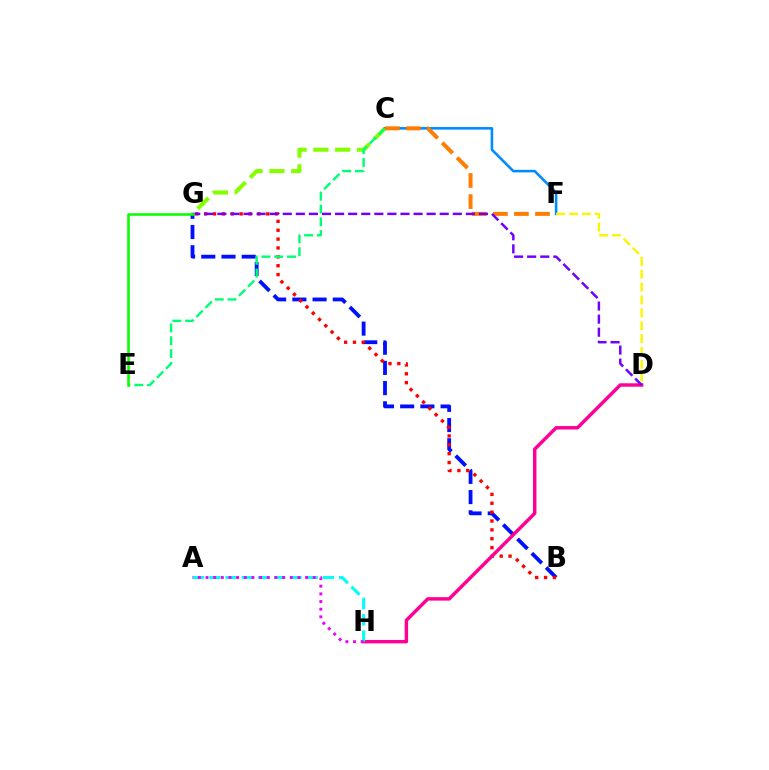{('C', 'G'): [{'color': '#84ff00', 'line_style': 'dashed', 'thickness': 2.96}], ('B', 'G'): [{'color': '#0010ff', 'line_style': 'dashed', 'thickness': 2.75}, {'color': '#ff0000', 'line_style': 'dotted', 'thickness': 2.41}], ('C', 'F'): [{'color': '#008cff', 'line_style': 'solid', 'thickness': 1.86}, {'color': '#ff7c00', 'line_style': 'dashed', 'thickness': 2.86}], ('C', 'E'): [{'color': '#00ff74', 'line_style': 'dashed', 'thickness': 1.74}], ('D', 'H'): [{'color': '#ff0094', 'line_style': 'solid', 'thickness': 2.48}], ('D', 'G'): [{'color': '#7200ff', 'line_style': 'dashed', 'thickness': 1.78}], ('E', 'G'): [{'color': '#08ff00', 'line_style': 'solid', 'thickness': 1.87}], ('A', 'H'): [{'color': '#00fff6', 'line_style': 'dashed', 'thickness': 2.2}, {'color': '#ee00ff', 'line_style': 'dotted', 'thickness': 2.08}], ('D', 'F'): [{'color': '#fcf500', 'line_style': 'dashed', 'thickness': 1.75}]}